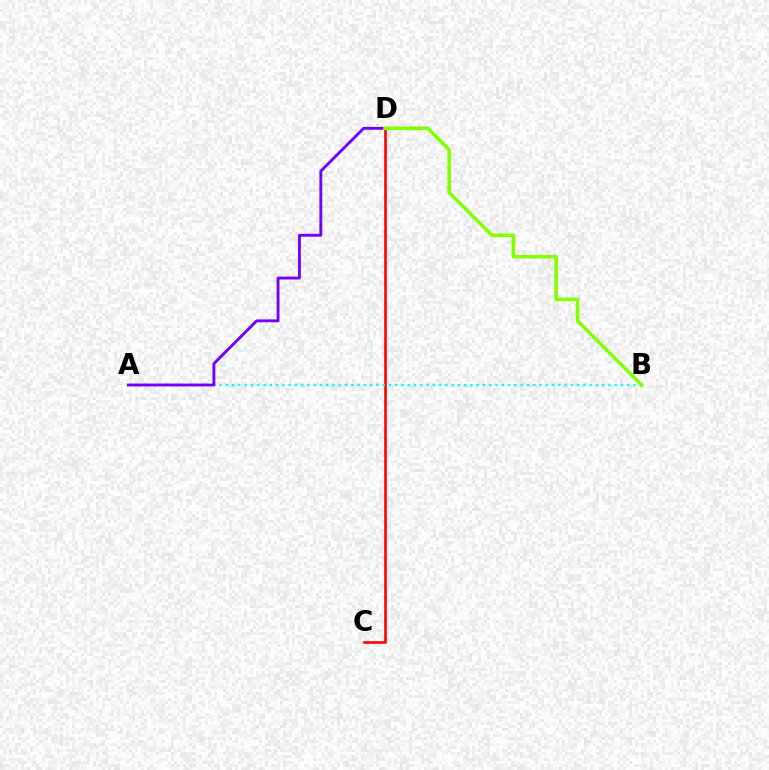{('C', 'D'): [{'color': '#ff0000', 'line_style': 'solid', 'thickness': 1.89}], ('A', 'B'): [{'color': '#00fff6', 'line_style': 'dotted', 'thickness': 1.7}], ('A', 'D'): [{'color': '#7200ff', 'line_style': 'solid', 'thickness': 2.06}], ('B', 'D'): [{'color': '#84ff00', 'line_style': 'solid', 'thickness': 2.59}]}